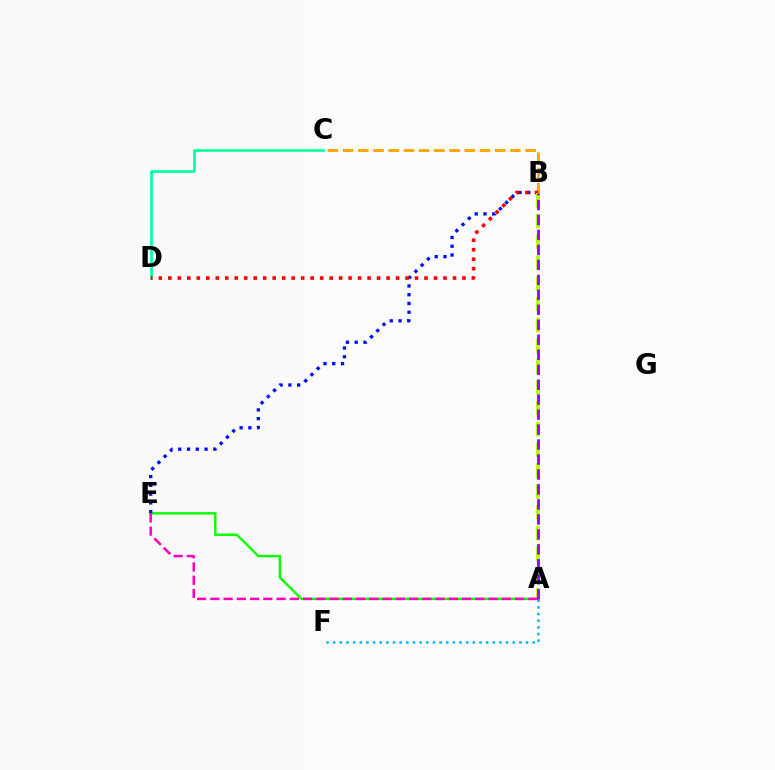{('A', 'E'): [{'color': '#08ff00', 'line_style': 'solid', 'thickness': 1.73}, {'color': '#ff00bd', 'line_style': 'dashed', 'thickness': 1.8}], ('B', 'E'): [{'color': '#0010ff', 'line_style': 'dotted', 'thickness': 2.38}], ('B', 'C'): [{'color': '#ffa500', 'line_style': 'dashed', 'thickness': 2.07}], ('C', 'D'): [{'color': '#00ff9d', 'line_style': 'solid', 'thickness': 1.9}], ('A', 'F'): [{'color': '#00b5ff', 'line_style': 'dotted', 'thickness': 1.81}], ('B', 'D'): [{'color': '#ff0000', 'line_style': 'dotted', 'thickness': 2.58}], ('A', 'B'): [{'color': '#b3ff00', 'line_style': 'dashed', 'thickness': 2.83}, {'color': '#9b00ff', 'line_style': 'dashed', 'thickness': 2.03}]}